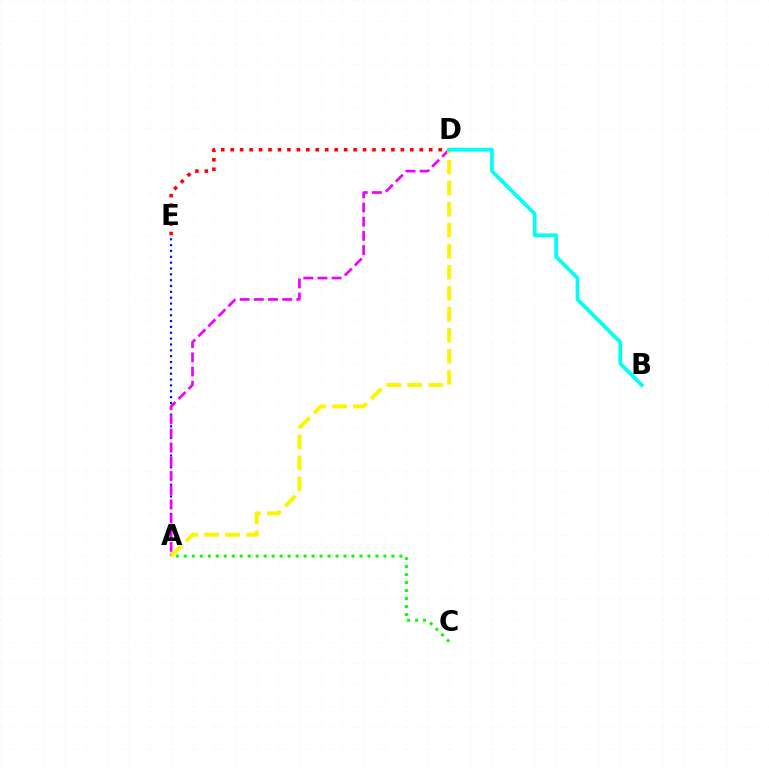{('A', 'E'): [{'color': '#0010ff', 'line_style': 'dotted', 'thickness': 1.59}], ('D', 'E'): [{'color': '#ff0000', 'line_style': 'dotted', 'thickness': 2.57}], ('A', 'C'): [{'color': '#08ff00', 'line_style': 'dotted', 'thickness': 2.17}], ('A', 'D'): [{'color': '#ee00ff', 'line_style': 'dashed', 'thickness': 1.92}, {'color': '#fcf500', 'line_style': 'dashed', 'thickness': 2.86}], ('B', 'D'): [{'color': '#00fff6', 'line_style': 'solid', 'thickness': 2.7}]}